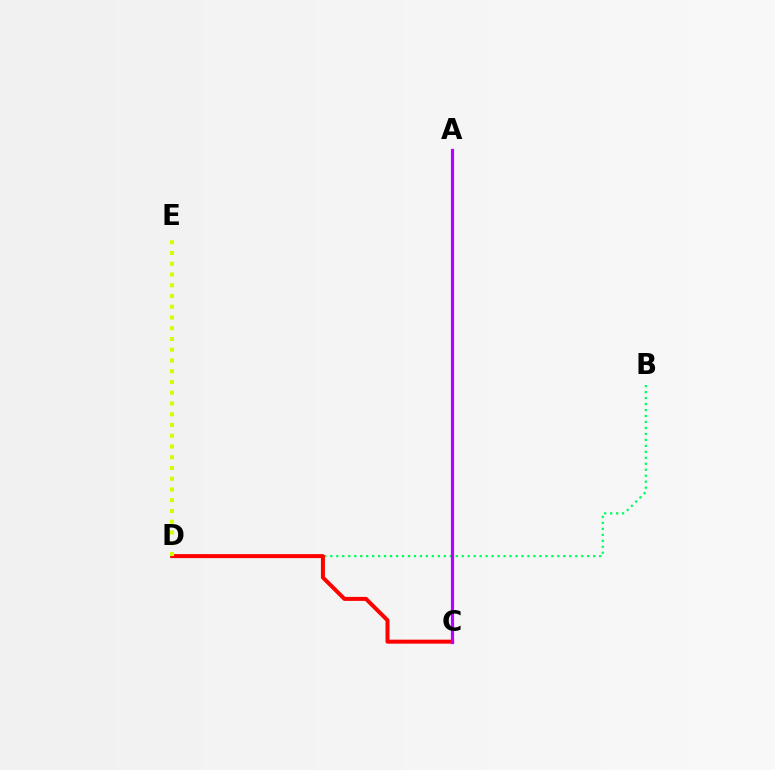{('B', 'D'): [{'color': '#00ff5c', 'line_style': 'dotted', 'thickness': 1.62}], ('C', 'D'): [{'color': '#ff0000', 'line_style': 'solid', 'thickness': 2.88}], ('A', 'C'): [{'color': '#0074ff', 'line_style': 'dotted', 'thickness': 1.81}, {'color': '#b900ff', 'line_style': 'solid', 'thickness': 2.3}], ('D', 'E'): [{'color': '#d1ff00', 'line_style': 'dotted', 'thickness': 2.92}]}